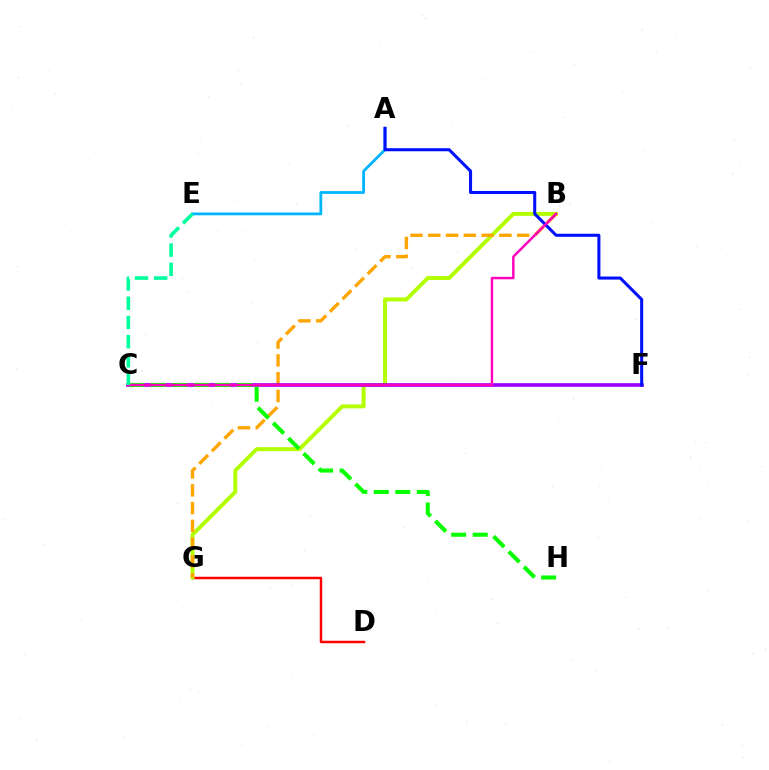{('A', 'E'): [{'color': '#00b5ff', 'line_style': 'solid', 'thickness': 2.01}], ('D', 'G'): [{'color': '#ff0000', 'line_style': 'solid', 'thickness': 1.78}], ('B', 'G'): [{'color': '#b3ff00', 'line_style': 'solid', 'thickness': 2.84}, {'color': '#ffa500', 'line_style': 'dashed', 'thickness': 2.42}], ('C', 'F'): [{'color': '#9b00ff', 'line_style': 'solid', 'thickness': 2.63}], ('C', 'H'): [{'color': '#08ff00', 'line_style': 'dashed', 'thickness': 2.92}], ('A', 'F'): [{'color': '#0010ff', 'line_style': 'solid', 'thickness': 2.2}], ('B', 'C'): [{'color': '#ff00bd', 'line_style': 'solid', 'thickness': 1.77}], ('C', 'E'): [{'color': '#00ff9d', 'line_style': 'dashed', 'thickness': 2.61}]}